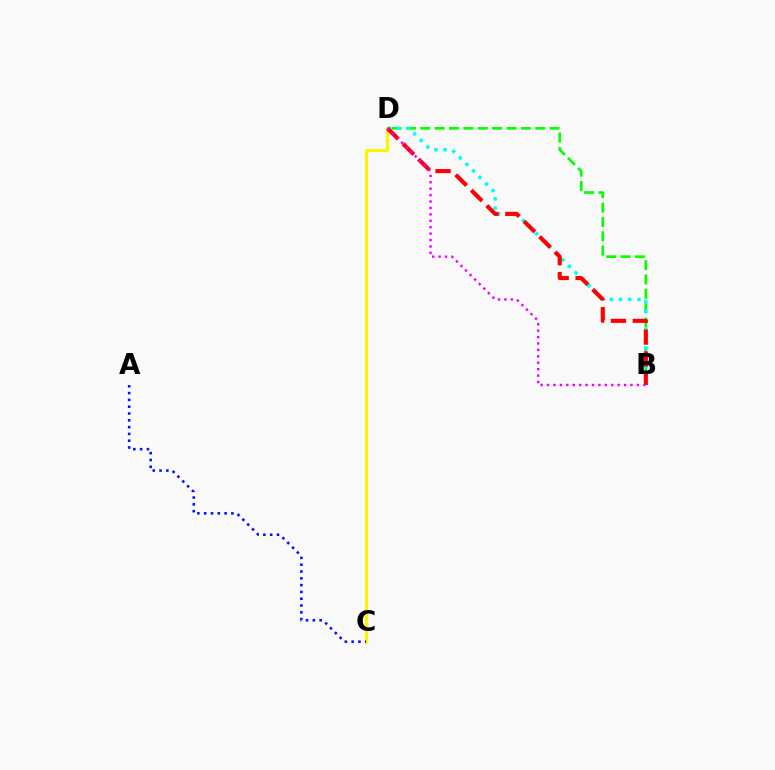{('C', 'D'): [{'color': '#fcf500', 'line_style': 'solid', 'thickness': 2.29}], ('A', 'C'): [{'color': '#0010ff', 'line_style': 'dotted', 'thickness': 1.85}], ('B', 'D'): [{'color': '#08ff00', 'line_style': 'dashed', 'thickness': 1.95}, {'color': '#00fff6', 'line_style': 'dotted', 'thickness': 2.51}, {'color': '#ff0000', 'line_style': 'dashed', 'thickness': 2.97}, {'color': '#ee00ff', 'line_style': 'dotted', 'thickness': 1.74}]}